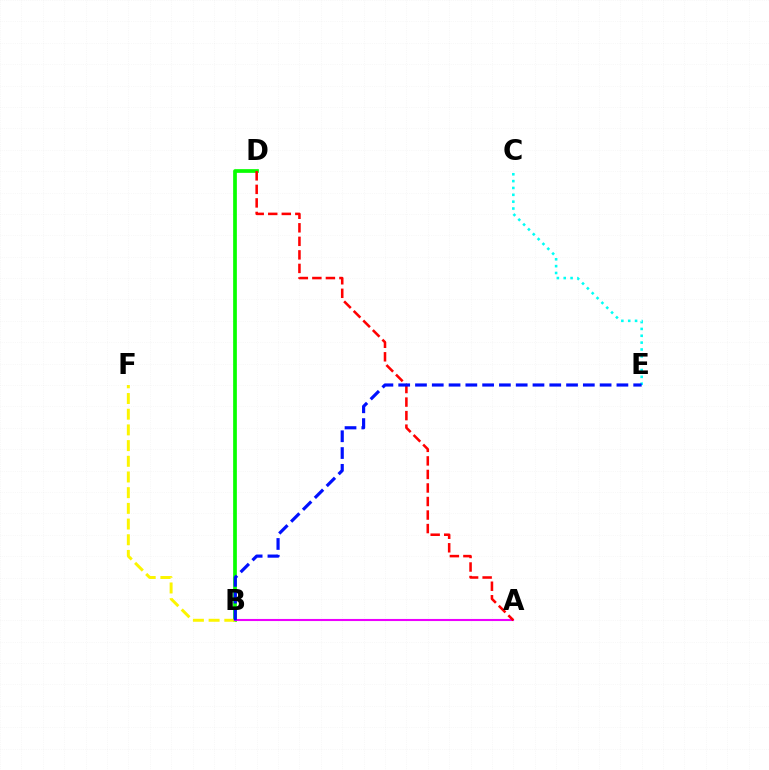{('B', 'D'): [{'color': '#08ff00', 'line_style': 'solid', 'thickness': 2.67}], ('B', 'F'): [{'color': '#fcf500', 'line_style': 'dashed', 'thickness': 2.13}], ('A', 'B'): [{'color': '#ee00ff', 'line_style': 'solid', 'thickness': 1.51}], ('C', 'E'): [{'color': '#00fff6', 'line_style': 'dotted', 'thickness': 1.86}], ('A', 'D'): [{'color': '#ff0000', 'line_style': 'dashed', 'thickness': 1.84}], ('B', 'E'): [{'color': '#0010ff', 'line_style': 'dashed', 'thickness': 2.28}]}